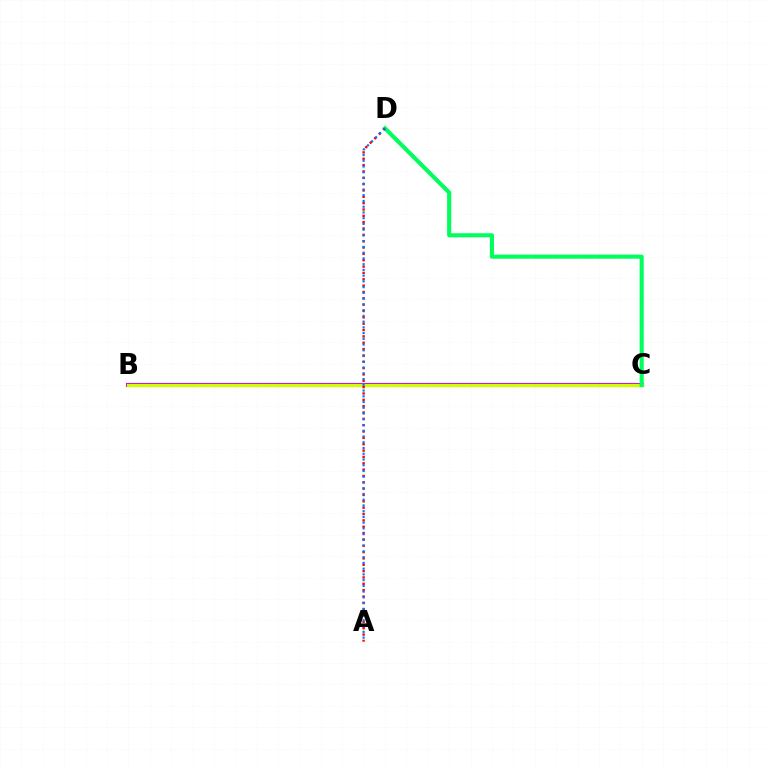{('B', 'C'): [{'color': '#b900ff', 'line_style': 'solid', 'thickness': 2.96}, {'color': '#d1ff00', 'line_style': 'solid', 'thickness': 2.33}], ('C', 'D'): [{'color': '#00ff5c', 'line_style': 'solid', 'thickness': 2.95}], ('A', 'D'): [{'color': '#ff0000', 'line_style': 'dotted', 'thickness': 1.72}, {'color': '#0074ff', 'line_style': 'dotted', 'thickness': 1.56}]}